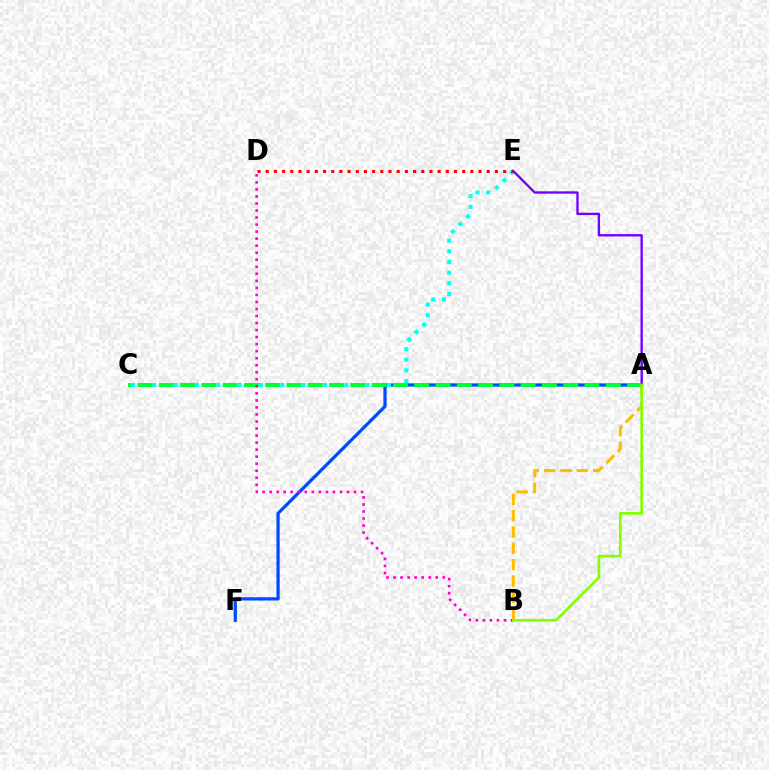{('A', 'F'): [{'color': '#004bff', 'line_style': 'solid', 'thickness': 2.34}], ('A', 'B'): [{'color': '#ffbd00', 'line_style': 'dashed', 'thickness': 2.22}, {'color': '#84ff00', 'line_style': 'solid', 'thickness': 1.93}], ('C', 'E'): [{'color': '#00fff6', 'line_style': 'dotted', 'thickness': 2.9}], ('A', 'C'): [{'color': '#00ff39', 'line_style': 'dashed', 'thickness': 2.89}], ('D', 'E'): [{'color': '#ff0000', 'line_style': 'dotted', 'thickness': 2.22}], ('A', 'E'): [{'color': '#7200ff', 'line_style': 'solid', 'thickness': 1.7}], ('B', 'D'): [{'color': '#ff00cf', 'line_style': 'dotted', 'thickness': 1.91}]}